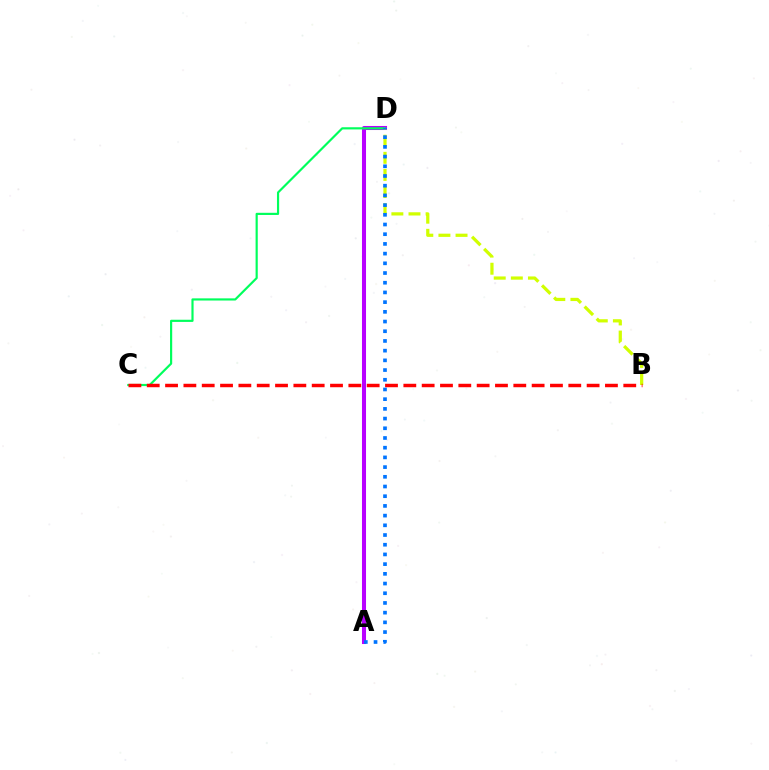{('A', 'D'): [{'color': '#b900ff', 'line_style': 'solid', 'thickness': 2.92}, {'color': '#0074ff', 'line_style': 'dotted', 'thickness': 2.64}], ('B', 'D'): [{'color': '#d1ff00', 'line_style': 'dashed', 'thickness': 2.32}], ('C', 'D'): [{'color': '#00ff5c', 'line_style': 'solid', 'thickness': 1.57}], ('B', 'C'): [{'color': '#ff0000', 'line_style': 'dashed', 'thickness': 2.49}]}